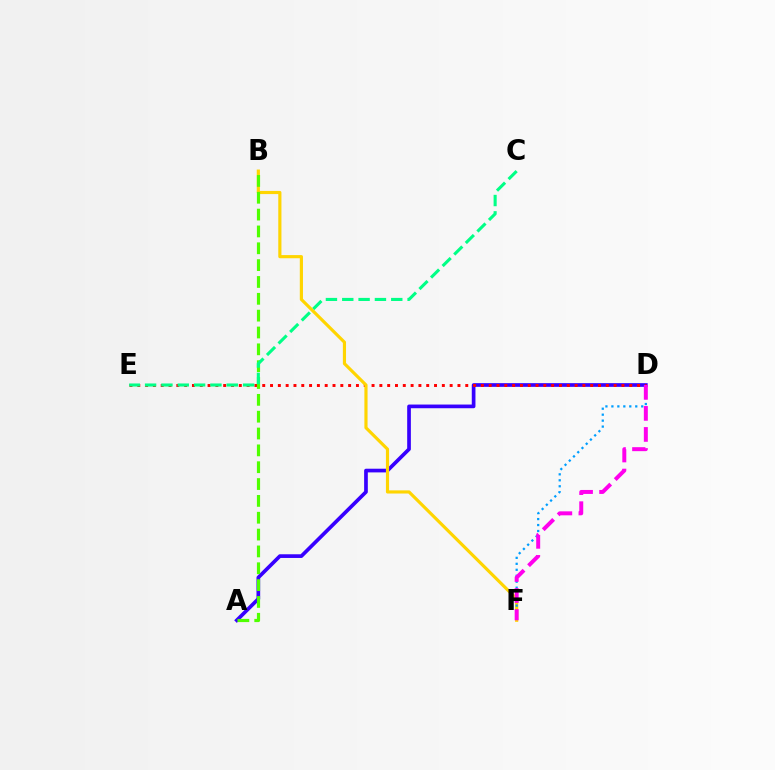{('A', 'D'): [{'color': '#3700ff', 'line_style': 'solid', 'thickness': 2.65}], ('D', 'E'): [{'color': '#ff0000', 'line_style': 'dotted', 'thickness': 2.12}], ('B', 'F'): [{'color': '#ffd500', 'line_style': 'solid', 'thickness': 2.27}], ('A', 'B'): [{'color': '#4fff00', 'line_style': 'dashed', 'thickness': 2.29}], ('D', 'F'): [{'color': '#009eff', 'line_style': 'dotted', 'thickness': 1.62}, {'color': '#ff00ed', 'line_style': 'dashed', 'thickness': 2.86}], ('C', 'E'): [{'color': '#00ff86', 'line_style': 'dashed', 'thickness': 2.22}]}